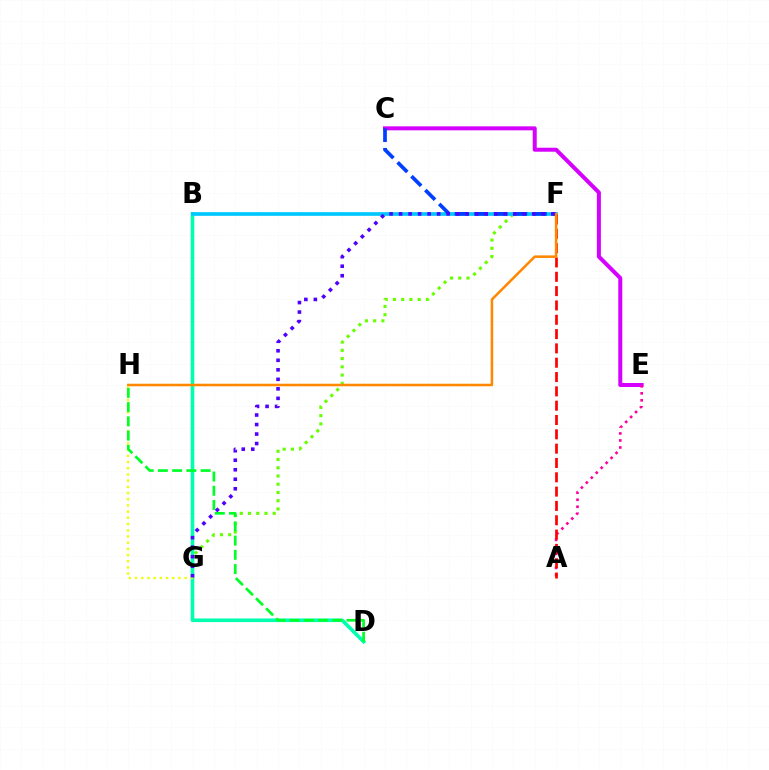{('F', 'G'): [{'color': '#66ff00', 'line_style': 'dotted', 'thickness': 2.24}, {'color': '#4f00ff', 'line_style': 'dotted', 'thickness': 2.58}], ('B', 'D'): [{'color': '#00ffaf', 'line_style': 'solid', 'thickness': 2.61}], ('G', 'H'): [{'color': '#eeff00', 'line_style': 'dotted', 'thickness': 1.68}], ('D', 'H'): [{'color': '#00ff27', 'line_style': 'dashed', 'thickness': 1.93}], ('B', 'F'): [{'color': '#00c7ff', 'line_style': 'solid', 'thickness': 2.64}], ('C', 'E'): [{'color': '#d600ff', 'line_style': 'solid', 'thickness': 2.87}], ('A', 'E'): [{'color': '#ff00a0', 'line_style': 'dotted', 'thickness': 1.9}], ('C', 'F'): [{'color': '#003fff', 'line_style': 'dashed', 'thickness': 2.66}], ('A', 'F'): [{'color': '#ff0000', 'line_style': 'dashed', 'thickness': 1.95}], ('F', 'H'): [{'color': '#ff8800', 'line_style': 'solid', 'thickness': 1.83}]}